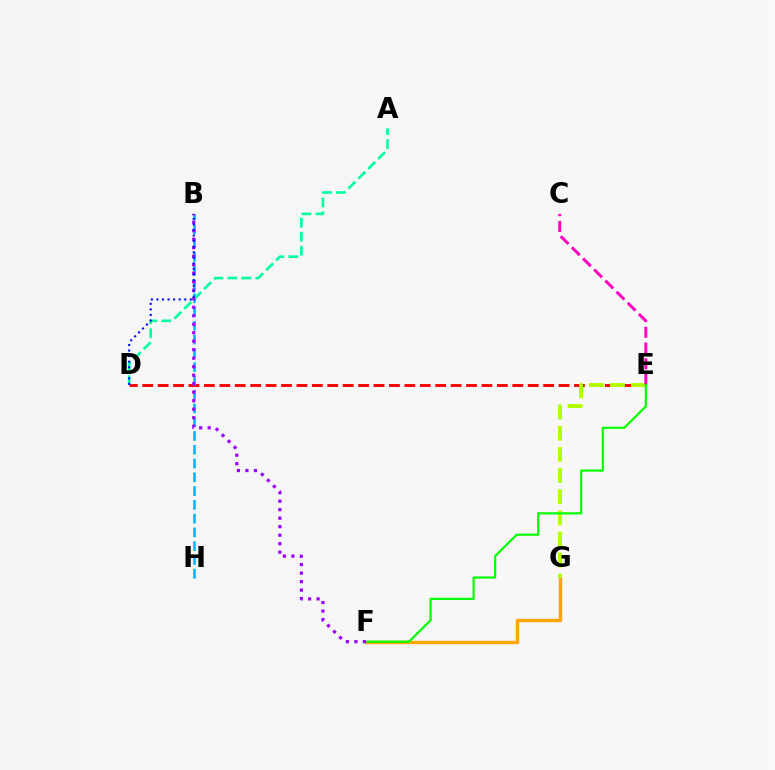{('D', 'E'): [{'color': '#ff0000', 'line_style': 'dashed', 'thickness': 2.09}], ('F', 'G'): [{'color': '#ffa500', 'line_style': 'solid', 'thickness': 2.44}], ('E', 'G'): [{'color': '#b3ff00', 'line_style': 'dashed', 'thickness': 2.87}], ('C', 'E'): [{'color': '#ff00bd', 'line_style': 'dashed', 'thickness': 2.14}], ('E', 'F'): [{'color': '#08ff00', 'line_style': 'solid', 'thickness': 1.58}], ('B', 'H'): [{'color': '#00b5ff', 'line_style': 'dashed', 'thickness': 1.87}], ('A', 'D'): [{'color': '#00ff9d', 'line_style': 'dashed', 'thickness': 1.9}], ('B', 'F'): [{'color': '#9b00ff', 'line_style': 'dotted', 'thickness': 2.31}], ('B', 'D'): [{'color': '#0010ff', 'line_style': 'dotted', 'thickness': 1.51}]}